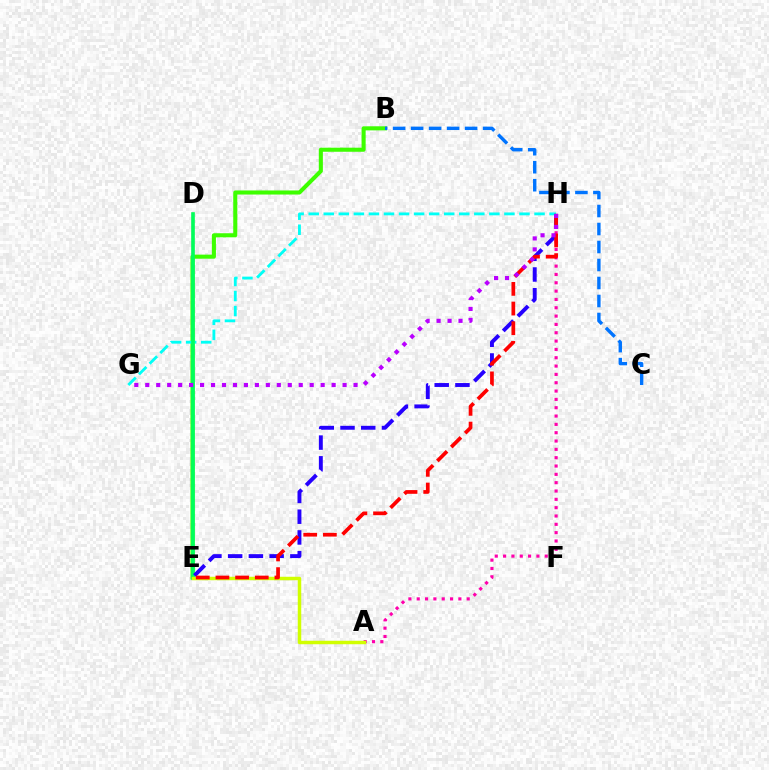{('A', 'H'): [{'color': '#ff00ac', 'line_style': 'dotted', 'thickness': 2.26}], ('D', 'E'): [{'color': '#ff9400', 'line_style': 'solid', 'thickness': 1.66}, {'color': '#00ff5c', 'line_style': 'solid', 'thickness': 2.61}], ('B', 'E'): [{'color': '#3dff00', 'line_style': 'solid', 'thickness': 2.94}], ('G', 'H'): [{'color': '#00fff6', 'line_style': 'dashed', 'thickness': 2.05}, {'color': '#b900ff', 'line_style': 'dotted', 'thickness': 2.98}], ('A', 'E'): [{'color': '#d1ff00', 'line_style': 'solid', 'thickness': 2.5}], ('E', 'H'): [{'color': '#2500ff', 'line_style': 'dashed', 'thickness': 2.82}, {'color': '#ff0000', 'line_style': 'dashed', 'thickness': 2.67}], ('B', 'C'): [{'color': '#0074ff', 'line_style': 'dashed', 'thickness': 2.44}]}